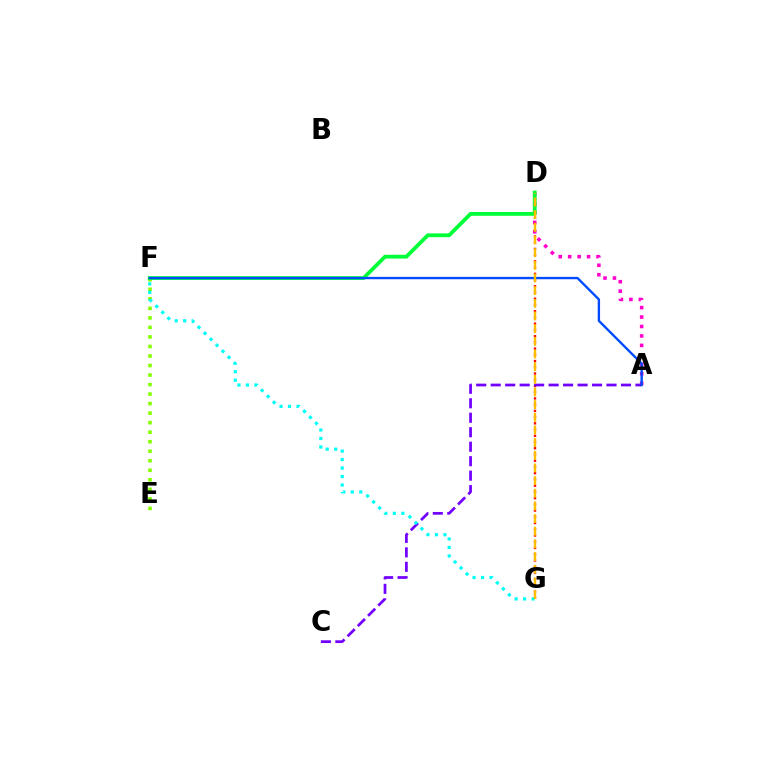{('A', 'D'): [{'color': '#ff00cf', 'line_style': 'dotted', 'thickness': 2.57}], ('D', 'G'): [{'color': '#ff0000', 'line_style': 'dotted', 'thickness': 1.69}, {'color': '#ffbd00', 'line_style': 'dashed', 'thickness': 1.72}], ('A', 'C'): [{'color': '#7200ff', 'line_style': 'dashed', 'thickness': 1.97}], ('E', 'F'): [{'color': '#84ff00', 'line_style': 'dotted', 'thickness': 2.59}], ('D', 'F'): [{'color': '#00ff39', 'line_style': 'solid', 'thickness': 2.74}], ('F', 'G'): [{'color': '#00fff6', 'line_style': 'dotted', 'thickness': 2.31}], ('A', 'F'): [{'color': '#004bff', 'line_style': 'solid', 'thickness': 1.7}]}